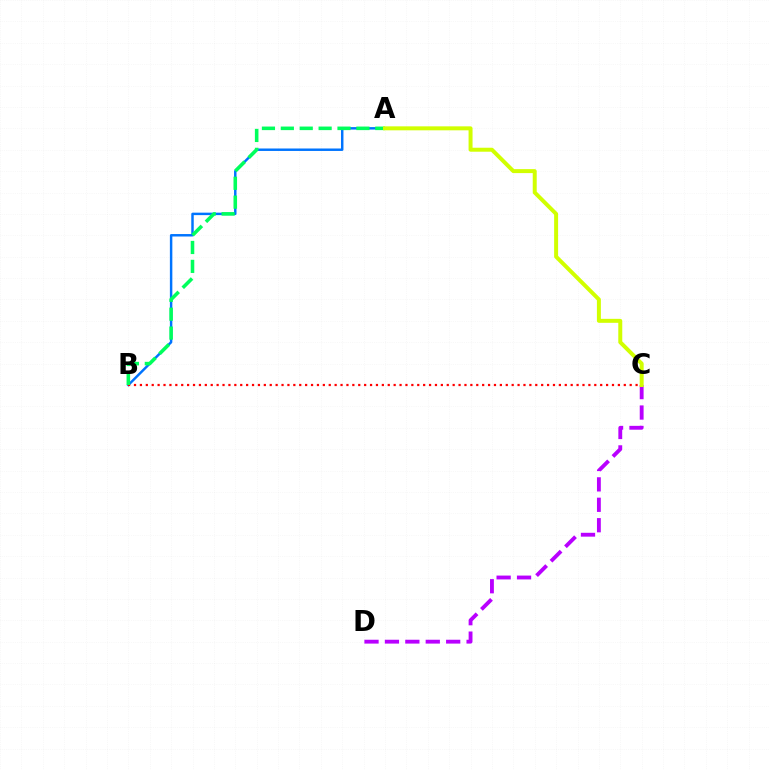{('A', 'B'): [{'color': '#0074ff', 'line_style': 'solid', 'thickness': 1.77}, {'color': '#00ff5c', 'line_style': 'dashed', 'thickness': 2.57}], ('B', 'C'): [{'color': '#ff0000', 'line_style': 'dotted', 'thickness': 1.6}], ('C', 'D'): [{'color': '#b900ff', 'line_style': 'dashed', 'thickness': 2.77}], ('A', 'C'): [{'color': '#d1ff00', 'line_style': 'solid', 'thickness': 2.86}]}